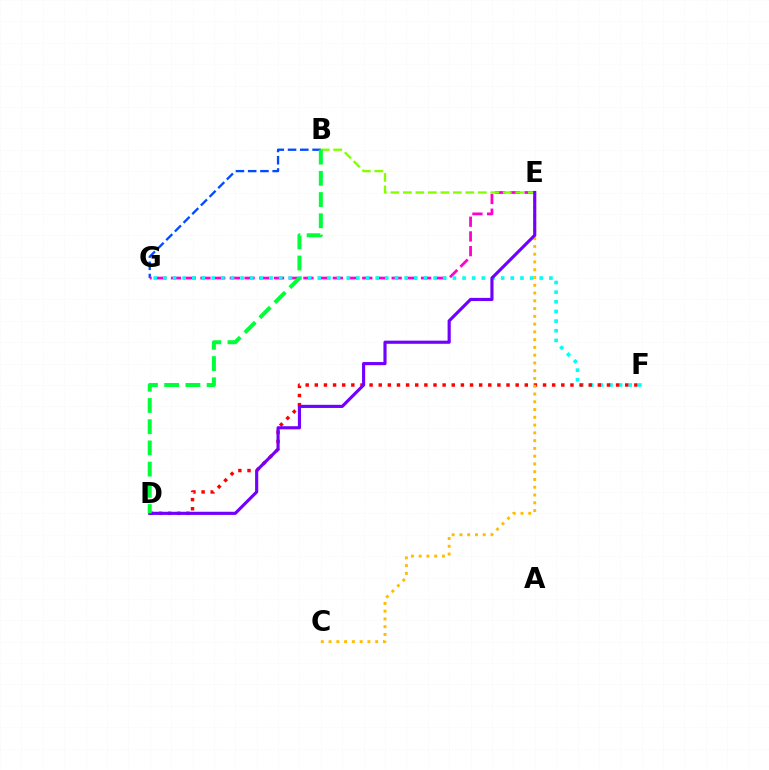{('B', 'G'): [{'color': '#004bff', 'line_style': 'dashed', 'thickness': 1.66}], ('E', 'G'): [{'color': '#ff00cf', 'line_style': 'dashed', 'thickness': 2.0}], ('F', 'G'): [{'color': '#00fff6', 'line_style': 'dotted', 'thickness': 2.62}], ('D', 'F'): [{'color': '#ff0000', 'line_style': 'dotted', 'thickness': 2.48}], ('C', 'E'): [{'color': '#ffbd00', 'line_style': 'dotted', 'thickness': 2.11}], ('B', 'E'): [{'color': '#84ff00', 'line_style': 'dashed', 'thickness': 1.7}], ('D', 'E'): [{'color': '#7200ff', 'line_style': 'solid', 'thickness': 2.26}], ('B', 'D'): [{'color': '#00ff39', 'line_style': 'dashed', 'thickness': 2.88}]}